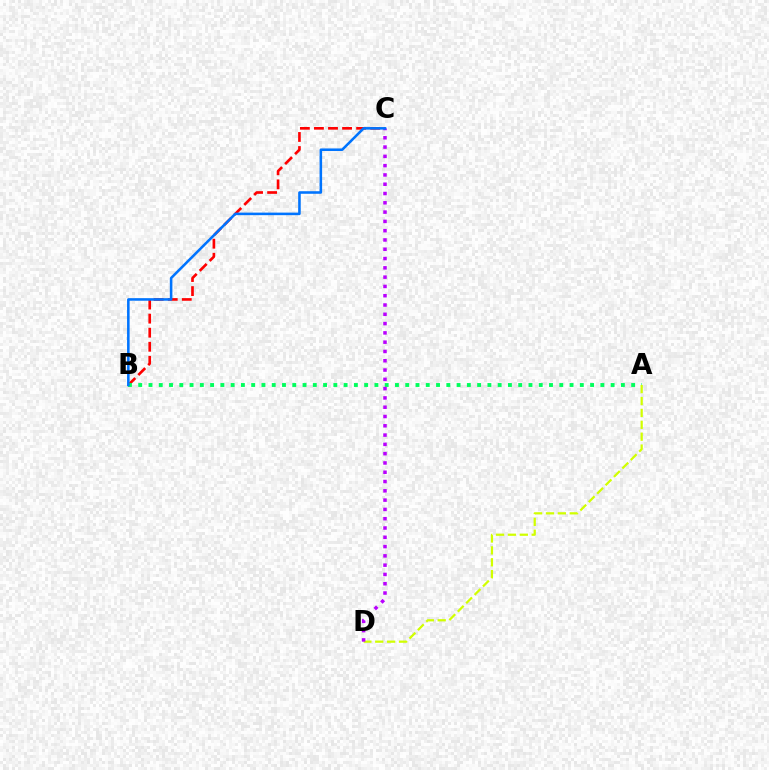{('B', 'C'): [{'color': '#ff0000', 'line_style': 'dashed', 'thickness': 1.91}, {'color': '#0074ff', 'line_style': 'solid', 'thickness': 1.84}], ('A', 'B'): [{'color': '#00ff5c', 'line_style': 'dotted', 'thickness': 2.79}], ('A', 'D'): [{'color': '#d1ff00', 'line_style': 'dashed', 'thickness': 1.61}], ('C', 'D'): [{'color': '#b900ff', 'line_style': 'dotted', 'thickness': 2.52}]}